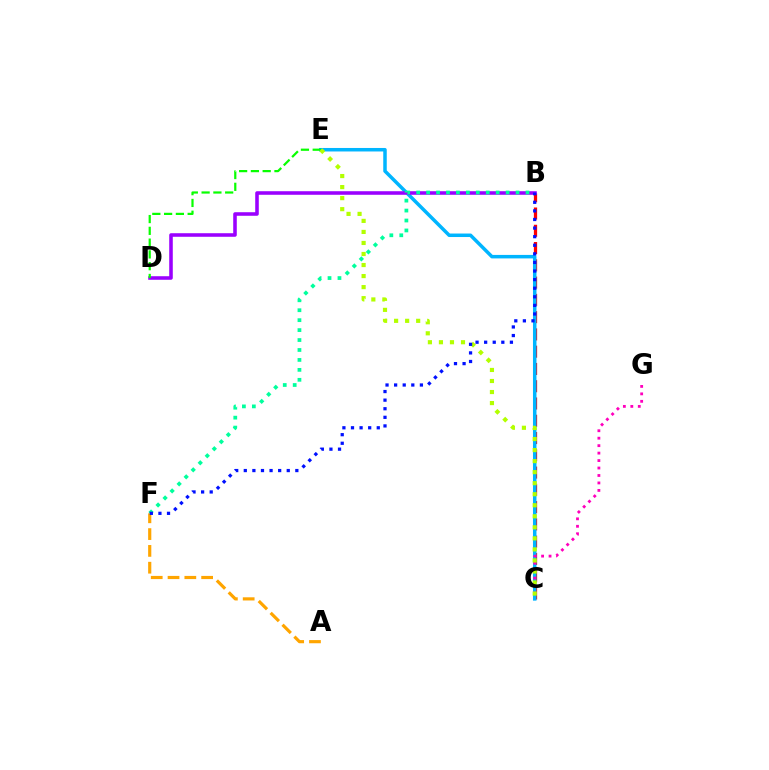{('B', 'C'): [{'color': '#ff0000', 'line_style': 'dashed', 'thickness': 2.35}], ('C', 'E'): [{'color': '#00b5ff', 'line_style': 'solid', 'thickness': 2.52}, {'color': '#b3ff00', 'line_style': 'dotted', 'thickness': 3.0}], ('B', 'D'): [{'color': '#9b00ff', 'line_style': 'solid', 'thickness': 2.57}], ('A', 'F'): [{'color': '#ffa500', 'line_style': 'dashed', 'thickness': 2.28}], ('B', 'F'): [{'color': '#00ff9d', 'line_style': 'dotted', 'thickness': 2.7}, {'color': '#0010ff', 'line_style': 'dotted', 'thickness': 2.33}], ('C', 'G'): [{'color': '#ff00bd', 'line_style': 'dotted', 'thickness': 2.03}], ('D', 'E'): [{'color': '#08ff00', 'line_style': 'dashed', 'thickness': 1.6}]}